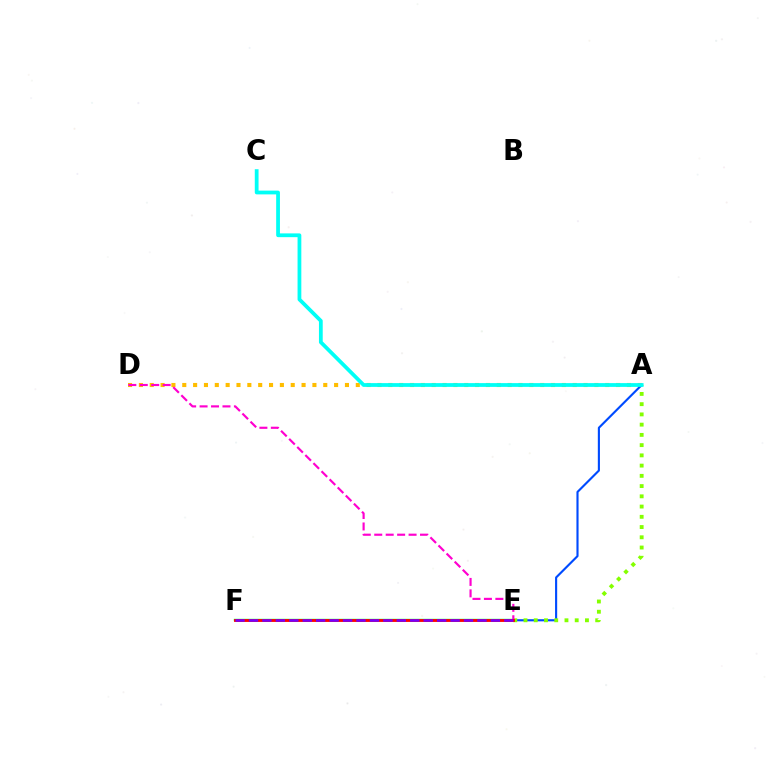{('A', 'D'): [{'color': '#ffbd00', 'line_style': 'dotted', 'thickness': 2.95}], ('A', 'E'): [{'color': '#004bff', 'line_style': 'solid', 'thickness': 1.53}, {'color': '#84ff00', 'line_style': 'dotted', 'thickness': 2.78}], ('E', 'F'): [{'color': '#00ff39', 'line_style': 'solid', 'thickness': 1.71}, {'color': '#ff0000', 'line_style': 'solid', 'thickness': 2.04}, {'color': '#7200ff', 'line_style': 'dashed', 'thickness': 1.83}], ('D', 'E'): [{'color': '#ff00cf', 'line_style': 'dashed', 'thickness': 1.55}], ('A', 'C'): [{'color': '#00fff6', 'line_style': 'solid', 'thickness': 2.72}]}